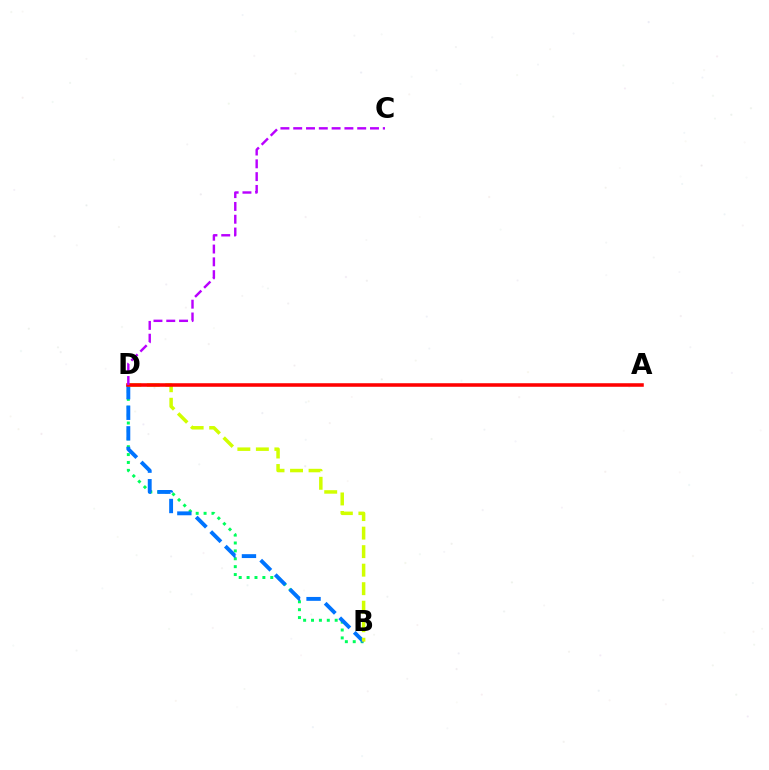{('B', 'D'): [{'color': '#00ff5c', 'line_style': 'dotted', 'thickness': 2.14}, {'color': '#0074ff', 'line_style': 'dashed', 'thickness': 2.8}, {'color': '#d1ff00', 'line_style': 'dashed', 'thickness': 2.52}], ('A', 'D'): [{'color': '#ff0000', 'line_style': 'solid', 'thickness': 2.55}], ('C', 'D'): [{'color': '#b900ff', 'line_style': 'dashed', 'thickness': 1.74}]}